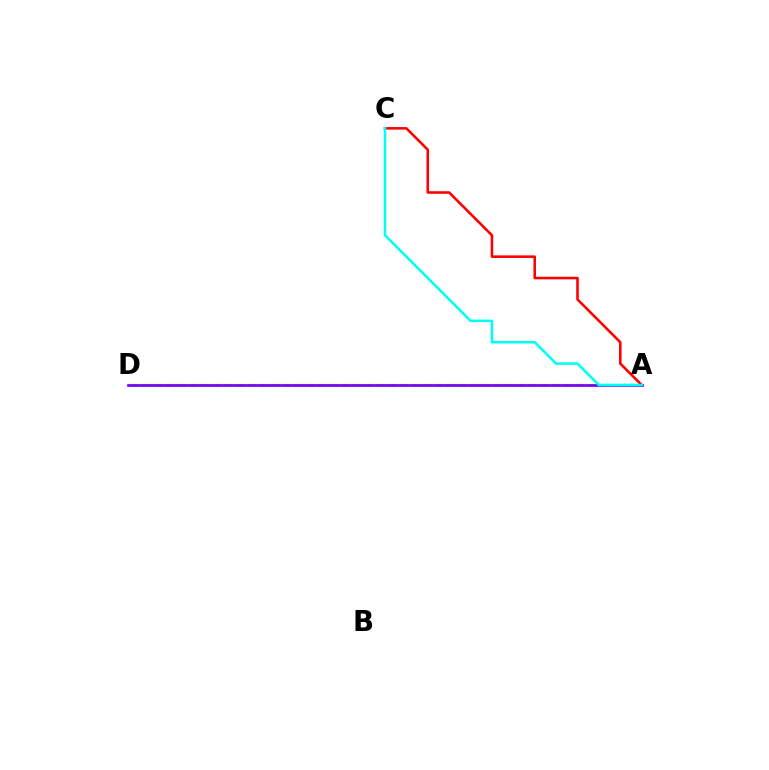{('A', 'D'): [{'color': '#84ff00', 'line_style': 'dashed', 'thickness': 1.59}, {'color': '#7200ff', 'line_style': 'solid', 'thickness': 1.94}], ('A', 'C'): [{'color': '#ff0000', 'line_style': 'solid', 'thickness': 1.85}, {'color': '#00fff6', 'line_style': 'solid', 'thickness': 1.83}]}